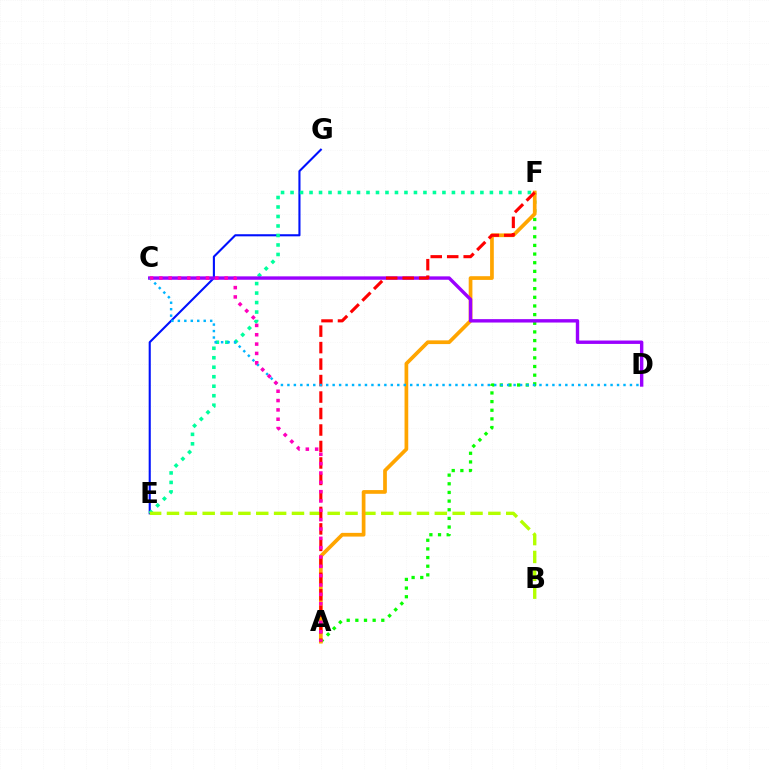{('E', 'G'): [{'color': '#0010ff', 'line_style': 'solid', 'thickness': 1.51}], ('A', 'F'): [{'color': '#08ff00', 'line_style': 'dotted', 'thickness': 2.35}, {'color': '#ffa500', 'line_style': 'solid', 'thickness': 2.67}, {'color': '#ff0000', 'line_style': 'dashed', 'thickness': 2.24}], ('E', 'F'): [{'color': '#00ff9d', 'line_style': 'dotted', 'thickness': 2.58}], ('B', 'E'): [{'color': '#b3ff00', 'line_style': 'dashed', 'thickness': 2.43}], ('C', 'D'): [{'color': '#9b00ff', 'line_style': 'solid', 'thickness': 2.44}, {'color': '#00b5ff', 'line_style': 'dotted', 'thickness': 1.76}], ('A', 'C'): [{'color': '#ff00bd', 'line_style': 'dotted', 'thickness': 2.54}]}